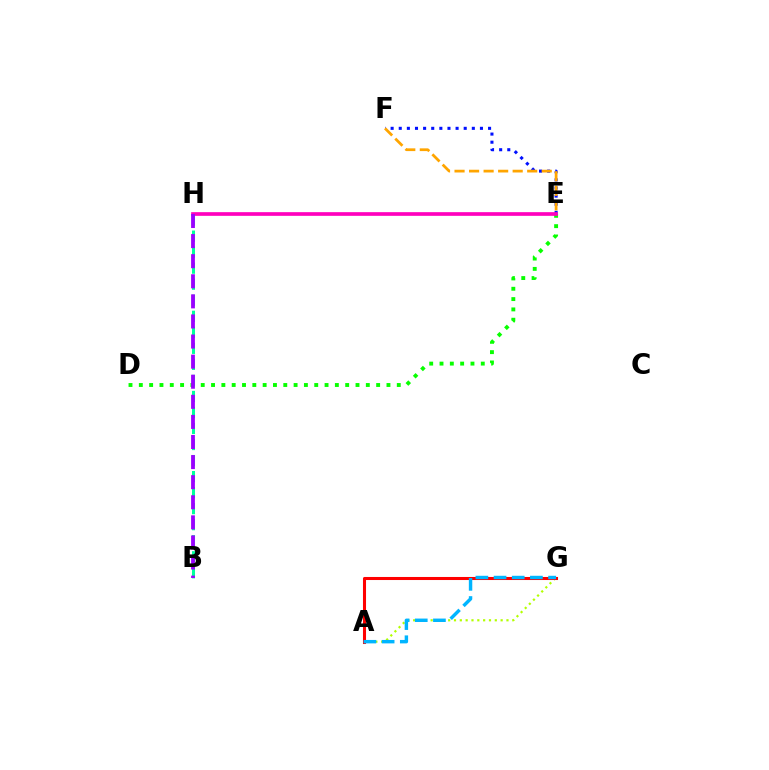{('D', 'E'): [{'color': '#08ff00', 'line_style': 'dotted', 'thickness': 2.8}], ('E', 'F'): [{'color': '#0010ff', 'line_style': 'dotted', 'thickness': 2.21}, {'color': '#ffa500', 'line_style': 'dashed', 'thickness': 1.97}], ('A', 'G'): [{'color': '#b3ff00', 'line_style': 'dotted', 'thickness': 1.58}, {'color': '#ff0000', 'line_style': 'solid', 'thickness': 2.2}, {'color': '#00b5ff', 'line_style': 'dashed', 'thickness': 2.47}], ('B', 'H'): [{'color': '#00ff9d', 'line_style': 'dashed', 'thickness': 2.18}, {'color': '#9b00ff', 'line_style': 'dashed', 'thickness': 2.73}], ('E', 'H'): [{'color': '#ff00bd', 'line_style': 'solid', 'thickness': 2.65}]}